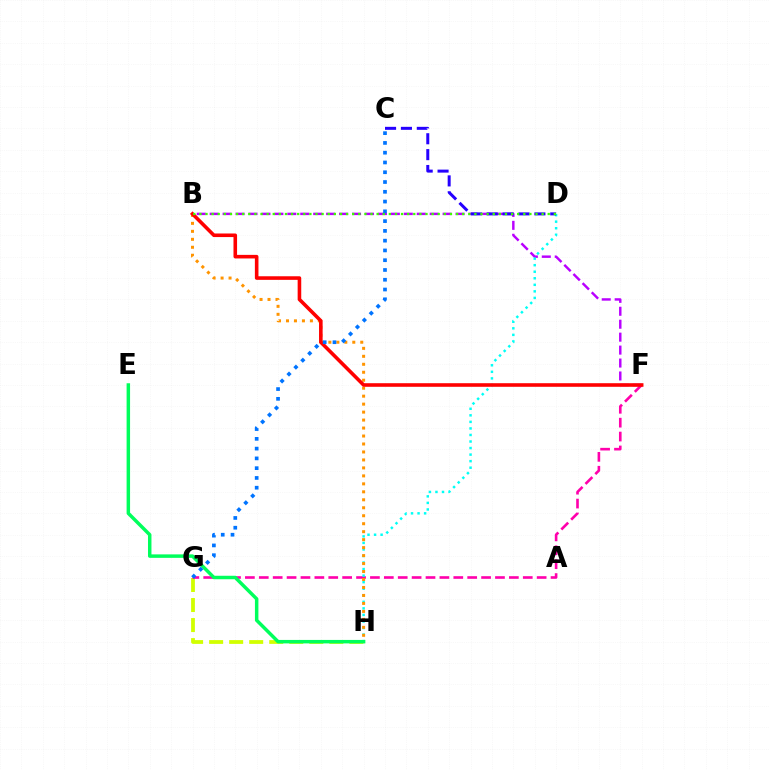{('G', 'H'): [{'color': '#d1ff00', 'line_style': 'dashed', 'thickness': 2.72}], ('B', 'F'): [{'color': '#b900ff', 'line_style': 'dashed', 'thickness': 1.76}, {'color': '#ff0000', 'line_style': 'solid', 'thickness': 2.58}], ('F', 'G'): [{'color': '#ff00ac', 'line_style': 'dashed', 'thickness': 1.89}], ('D', 'H'): [{'color': '#00fff6', 'line_style': 'dotted', 'thickness': 1.78}], ('C', 'D'): [{'color': '#2500ff', 'line_style': 'dashed', 'thickness': 2.16}], ('E', 'H'): [{'color': '#00ff5c', 'line_style': 'solid', 'thickness': 2.5}], ('B', 'H'): [{'color': '#ff9400', 'line_style': 'dotted', 'thickness': 2.17}], ('B', 'D'): [{'color': '#3dff00', 'line_style': 'dotted', 'thickness': 1.66}], ('C', 'G'): [{'color': '#0074ff', 'line_style': 'dotted', 'thickness': 2.66}]}